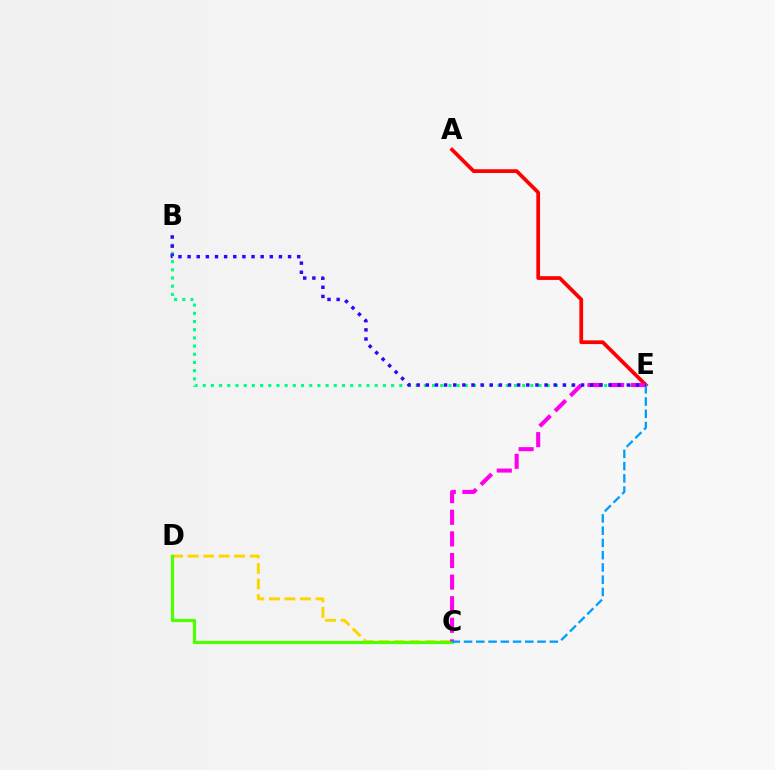{('C', 'D'): [{'color': '#ffd500', 'line_style': 'dashed', 'thickness': 2.11}, {'color': '#4fff00', 'line_style': 'solid', 'thickness': 2.32}], ('A', 'E'): [{'color': '#ff0000', 'line_style': 'solid', 'thickness': 2.69}], ('B', 'E'): [{'color': '#00ff86', 'line_style': 'dotted', 'thickness': 2.23}, {'color': '#3700ff', 'line_style': 'dotted', 'thickness': 2.48}], ('C', 'E'): [{'color': '#ff00ed', 'line_style': 'dashed', 'thickness': 2.93}, {'color': '#009eff', 'line_style': 'dashed', 'thickness': 1.66}]}